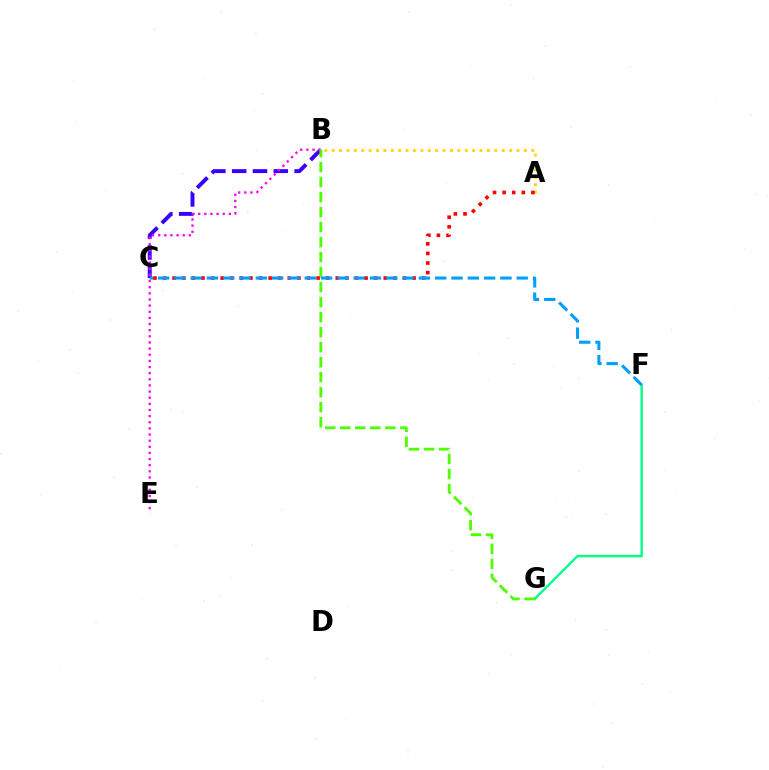{('B', 'C'): [{'color': '#3700ff', 'line_style': 'dashed', 'thickness': 2.83}], ('F', 'G'): [{'color': '#00ff86', 'line_style': 'solid', 'thickness': 1.72}], ('B', 'E'): [{'color': '#ff00ed', 'line_style': 'dotted', 'thickness': 1.67}], ('A', 'B'): [{'color': '#ffd500', 'line_style': 'dotted', 'thickness': 2.01}], ('B', 'G'): [{'color': '#4fff00', 'line_style': 'dashed', 'thickness': 2.04}], ('A', 'C'): [{'color': '#ff0000', 'line_style': 'dotted', 'thickness': 2.61}], ('C', 'F'): [{'color': '#009eff', 'line_style': 'dashed', 'thickness': 2.21}]}